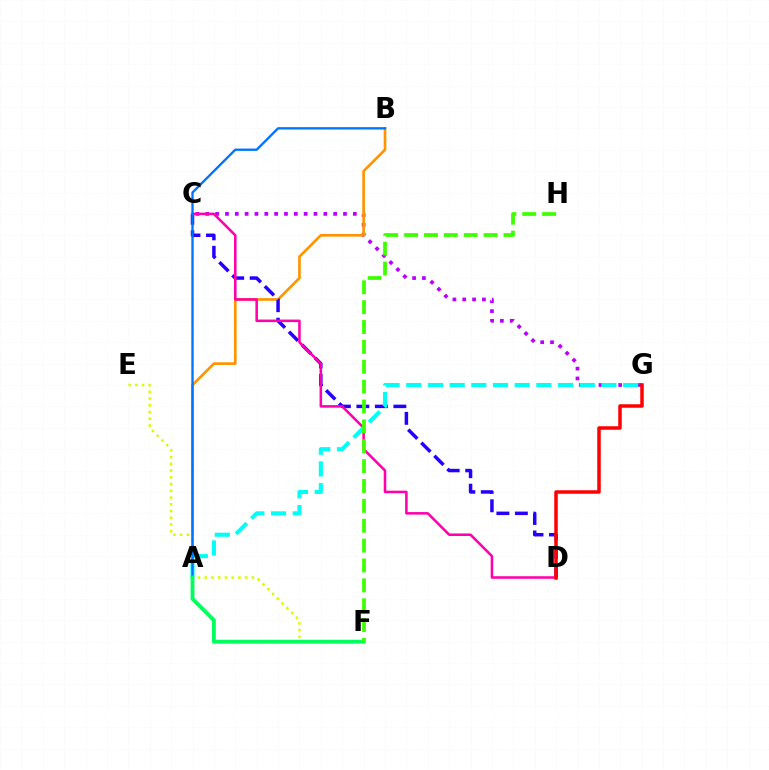{('C', 'G'): [{'color': '#b900ff', 'line_style': 'dotted', 'thickness': 2.67}], ('A', 'B'): [{'color': '#ff9400', 'line_style': 'solid', 'thickness': 1.92}, {'color': '#0074ff', 'line_style': 'solid', 'thickness': 1.69}], ('C', 'D'): [{'color': '#2500ff', 'line_style': 'dashed', 'thickness': 2.51}, {'color': '#ff00ac', 'line_style': 'solid', 'thickness': 1.84}], ('E', 'F'): [{'color': '#d1ff00', 'line_style': 'dotted', 'thickness': 1.83}], ('A', 'G'): [{'color': '#00fff6', 'line_style': 'dashed', 'thickness': 2.95}], ('A', 'F'): [{'color': '#00ff5c', 'line_style': 'solid', 'thickness': 2.77}], ('D', 'G'): [{'color': '#ff0000', 'line_style': 'solid', 'thickness': 2.52}], ('F', 'H'): [{'color': '#3dff00', 'line_style': 'dashed', 'thickness': 2.7}]}